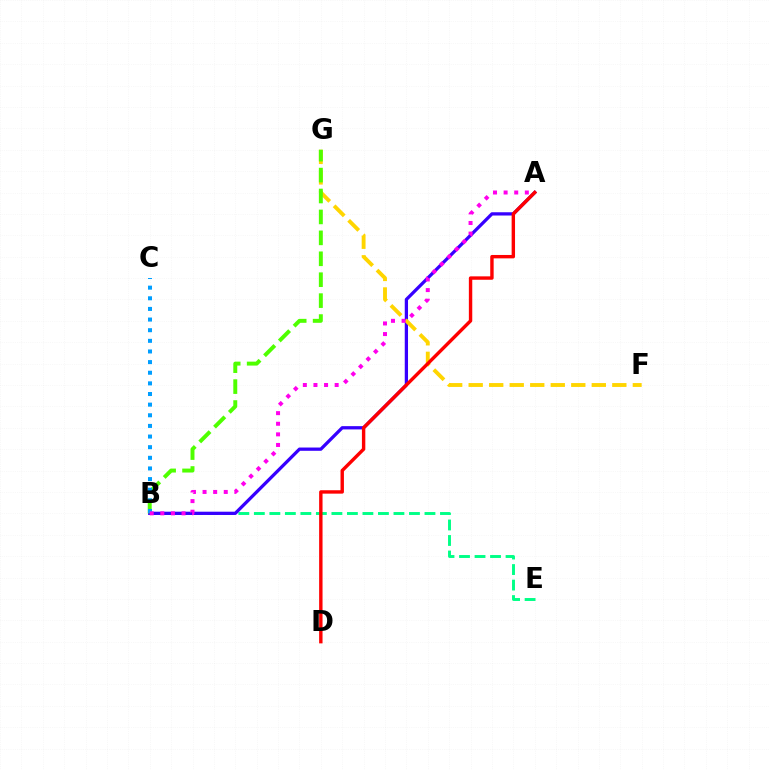{('B', 'E'): [{'color': '#00ff86', 'line_style': 'dashed', 'thickness': 2.11}], ('A', 'B'): [{'color': '#3700ff', 'line_style': 'solid', 'thickness': 2.36}, {'color': '#ff00ed', 'line_style': 'dotted', 'thickness': 2.88}], ('F', 'G'): [{'color': '#ffd500', 'line_style': 'dashed', 'thickness': 2.79}], ('B', 'G'): [{'color': '#4fff00', 'line_style': 'dashed', 'thickness': 2.84}], ('A', 'D'): [{'color': '#ff0000', 'line_style': 'solid', 'thickness': 2.45}], ('B', 'C'): [{'color': '#009eff', 'line_style': 'dotted', 'thickness': 2.89}]}